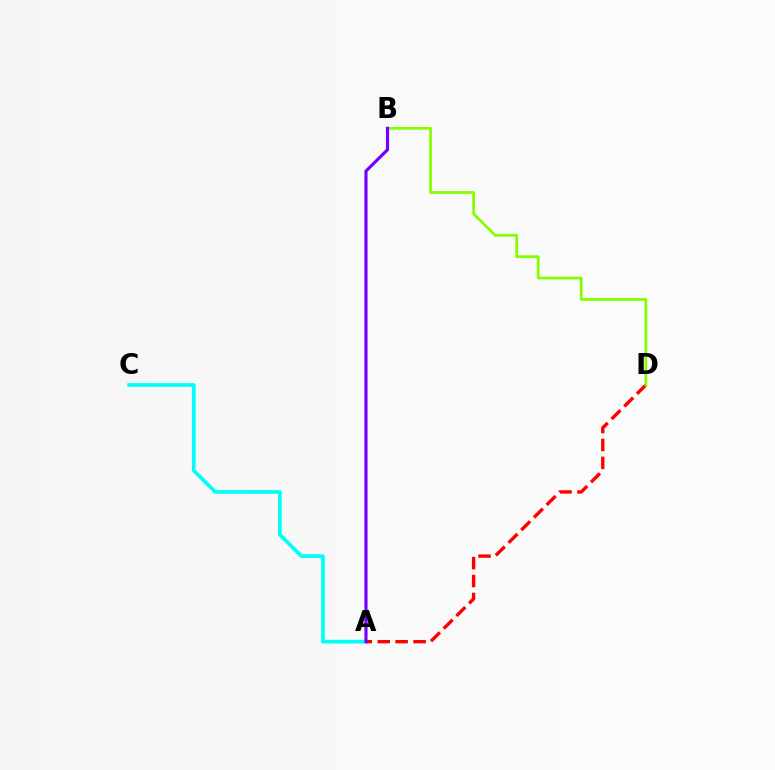{('A', 'C'): [{'color': '#00fff6', 'line_style': 'solid', 'thickness': 2.67}], ('A', 'D'): [{'color': '#ff0000', 'line_style': 'dashed', 'thickness': 2.43}], ('B', 'D'): [{'color': '#84ff00', 'line_style': 'solid', 'thickness': 1.99}], ('A', 'B'): [{'color': '#7200ff', 'line_style': 'solid', 'thickness': 2.26}]}